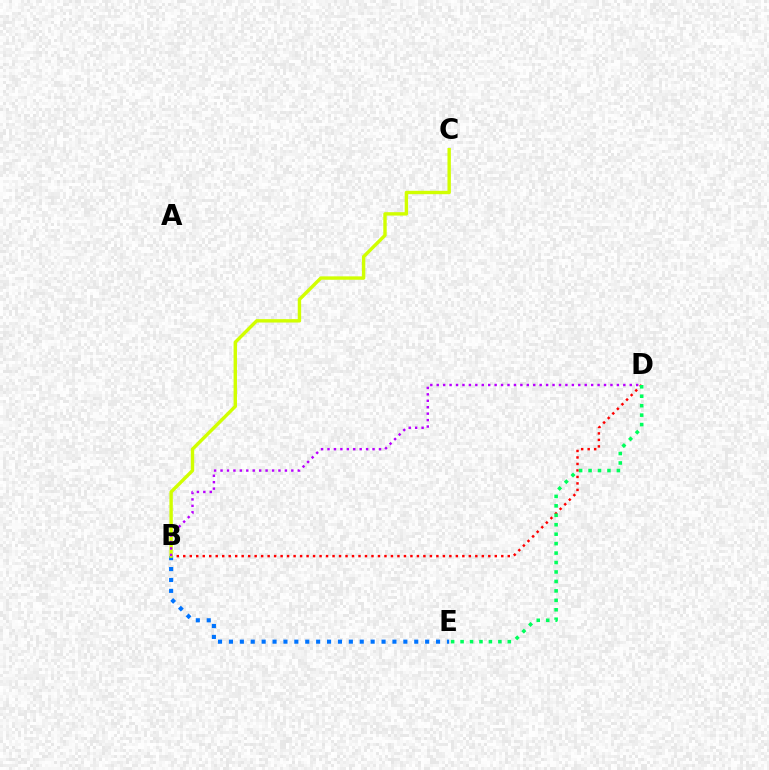{('B', 'D'): [{'color': '#ff0000', 'line_style': 'dotted', 'thickness': 1.76}, {'color': '#b900ff', 'line_style': 'dotted', 'thickness': 1.75}], ('B', 'E'): [{'color': '#0074ff', 'line_style': 'dotted', 'thickness': 2.96}], ('B', 'C'): [{'color': '#d1ff00', 'line_style': 'solid', 'thickness': 2.44}], ('D', 'E'): [{'color': '#00ff5c', 'line_style': 'dotted', 'thickness': 2.57}]}